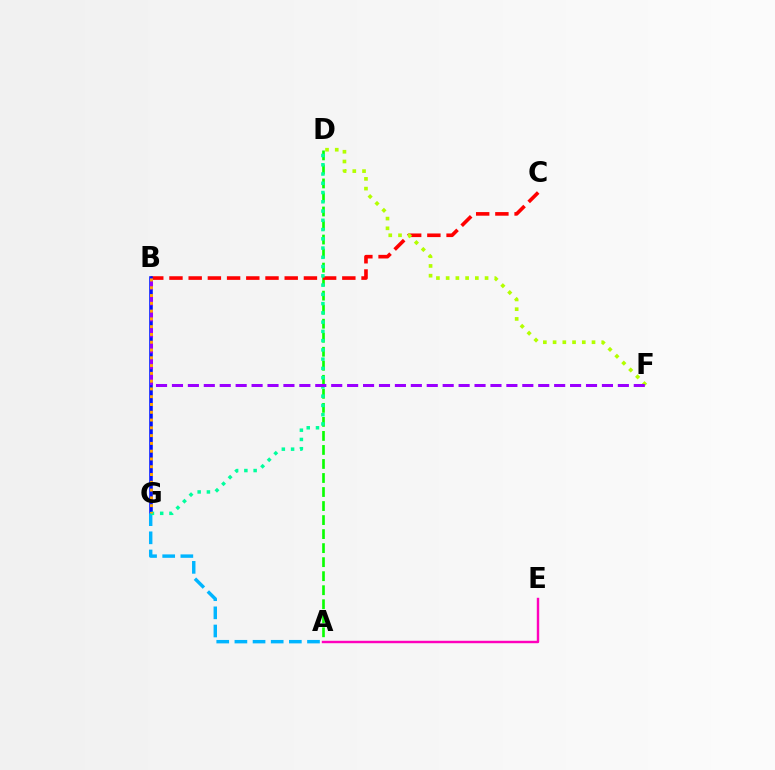{('A', 'D'): [{'color': '#08ff00', 'line_style': 'dashed', 'thickness': 1.91}], ('B', 'C'): [{'color': '#ff0000', 'line_style': 'dashed', 'thickness': 2.61}], ('B', 'G'): [{'color': '#0010ff', 'line_style': 'solid', 'thickness': 2.56}, {'color': '#ffa500', 'line_style': 'dotted', 'thickness': 2.11}], ('A', 'G'): [{'color': '#00b5ff', 'line_style': 'dashed', 'thickness': 2.47}], ('D', 'F'): [{'color': '#b3ff00', 'line_style': 'dotted', 'thickness': 2.64}], ('A', 'E'): [{'color': '#ff00bd', 'line_style': 'solid', 'thickness': 1.74}], ('D', 'G'): [{'color': '#00ff9d', 'line_style': 'dotted', 'thickness': 2.51}], ('B', 'F'): [{'color': '#9b00ff', 'line_style': 'dashed', 'thickness': 2.16}]}